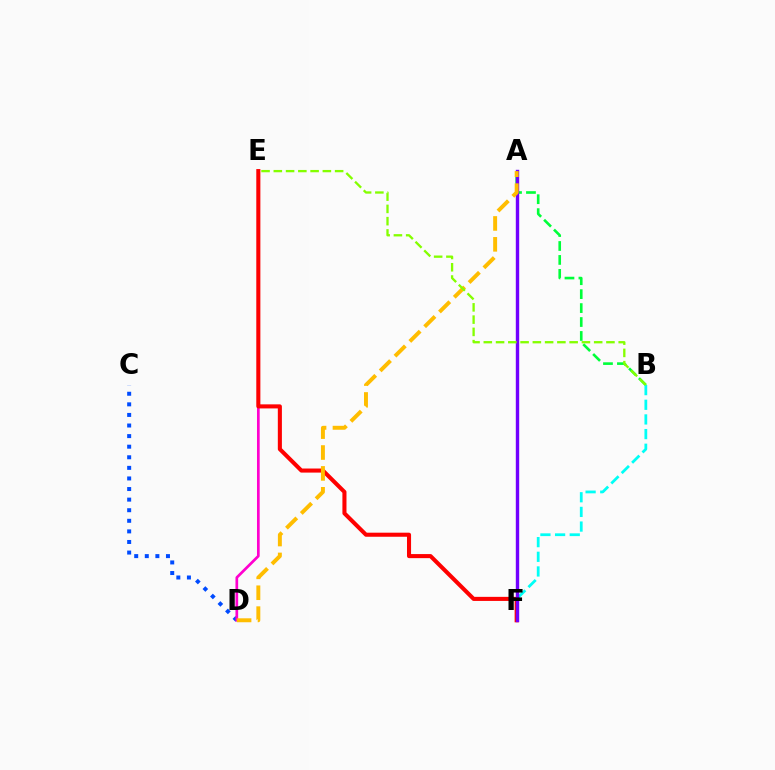{('A', 'B'): [{'color': '#00ff39', 'line_style': 'dashed', 'thickness': 1.89}], ('C', 'D'): [{'color': '#004bff', 'line_style': 'dotted', 'thickness': 2.88}], ('B', 'F'): [{'color': '#00fff6', 'line_style': 'dashed', 'thickness': 1.99}], ('D', 'E'): [{'color': '#ff00cf', 'line_style': 'solid', 'thickness': 1.94}], ('E', 'F'): [{'color': '#ff0000', 'line_style': 'solid', 'thickness': 2.93}], ('A', 'F'): [{'color': '#7200ff', 'line_style': 'solid', 'thickness': 2.44}], ('A', 'D'): [{'color': '#ffbd00', 'line_style': 'dashed', 'thickness': 2.84}], ('B', 'E'): [{'color': '#84ff00', 'line_style': 'dashed', 'thickness': 1.67}]}